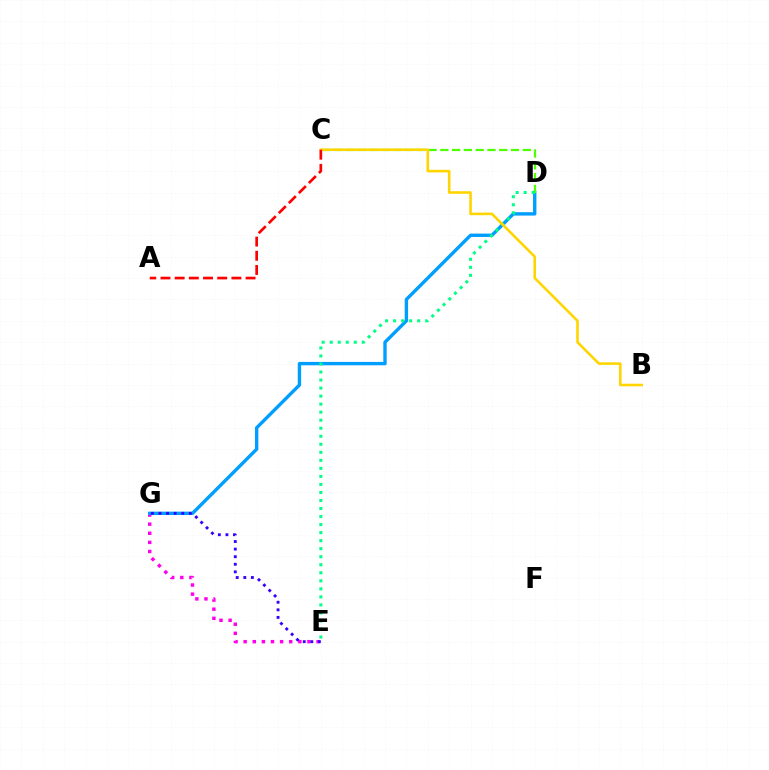{('E', 'G'): [{'color': '#ff00ed', 'line_style': 'dotted', 'thickness': 2.48}, {'color': '#3700ff', 'line_style': 'dotted', 'thickness': 2.06}], ('D', 'G'): [{'color': '#009eff', 'line_style': 'solid', 'thickness': 2.43}], ('C', 'D'): [{'color': '#4fff00', 'line_style': 'dashed', 'thickness': 1.6}], ('D', 'E'): [{'color': '#00ff86', 'line_style': 'dotted', 'thickness': 2.18}], ('B', 'C'): [{'color': '#ffd500', 'line_style': 'solid', 'thickness': 1.87}], ('A', 'C'): [{'color': '#ff0000', 'line_style': 'dashed', 'thickness': 1.93}]}